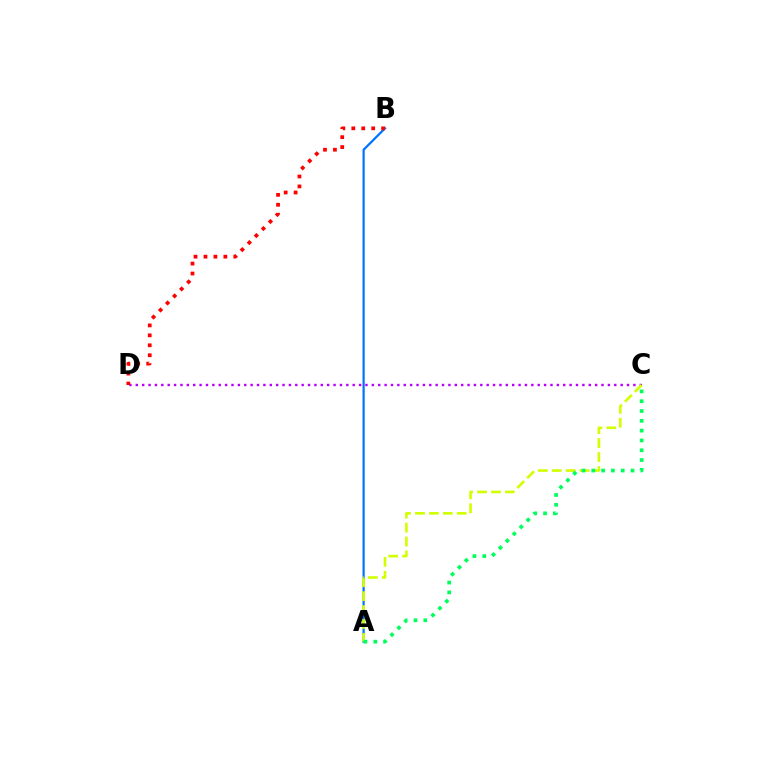{('C', 'D'): [{'color': '#b900ff', 'line_style': 'dotted', 'thickness': 1.73}], ('A', 'B'): [{'color': '#0074ff', 'line_style': 'solid', 'thickness': 1.61}], ('A', 'C'): [{'color': '#d1ff00', 'line_style': 'dashed', 'thickness': 1.89}, {'color': '#00ff5c', 'line_style': 'dotted', 'thickness': 2.67}], ('B', 'D'): [{'color': '#ff0000', 'line_style': 'dotted', 'thickness': 2.7}]}